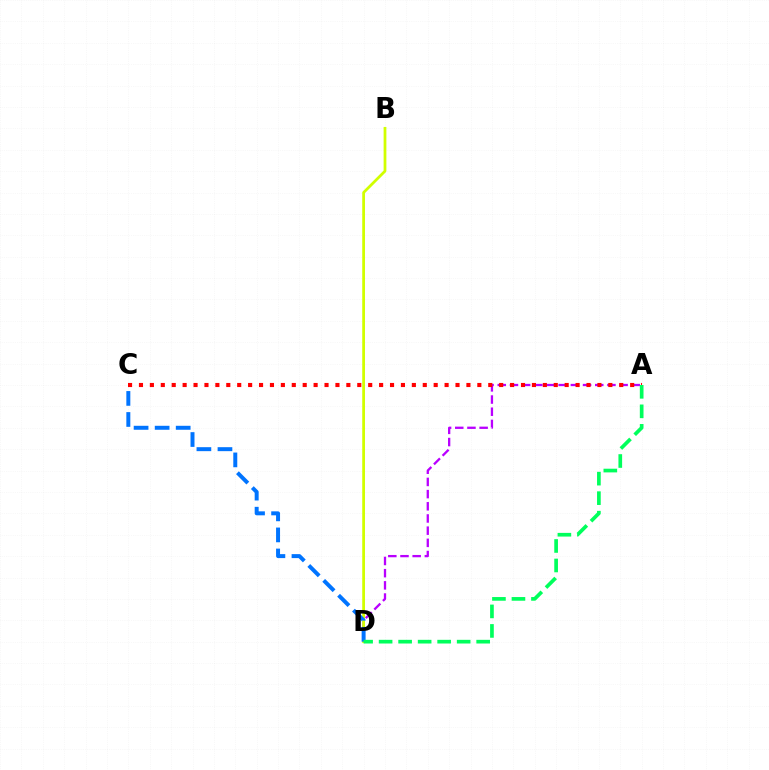{('A', 'D'): [{'color': '#b900ff', 'line_style': 'dashed', 'thickness': 1.66}, {'color': '#00ff5c', 'line_style': 'dashed', 'thickness': 2.65}], ('B', 'D'): [{'color': '#d1ff00', 'line_style': 'solid', 'thickness': 1.99}], ('C', 'D'): [{'color': '#0074ff', 'line_style': 'dashed', 'thickness': 2.86}], ('A', 'C'): [{'color': '#ff0000', 'line_style': 'dotted', 'thickness': 2.97}]}